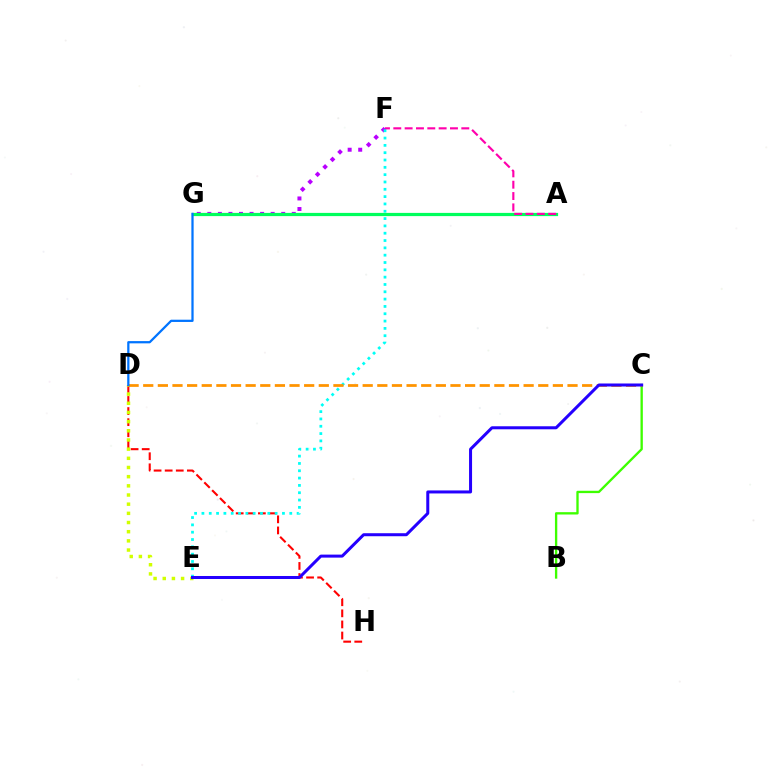{('D', 'H'): [{'color': '#ff0000', 'line_style': 'dashed', 'thickness': 1.51}], ('D', 'E'): [{'color': '#d1ff00', 'line_style': 'dotted', 'thickness': 2.49}], ('F', 'G'): [{'color': '#b900ff', 'line_style': 'dotted', 'thickness': 2.87}], ('A', 'G'): [{'color': '#00ff5c', 'line_style': 'solid', 'thickness': 2.31}], ('B', 'C'): [{'color': '#3dff00', 'line_style': 'solid', 'thickness': 1.68}], ('A', 'F'): [{'color': '#ff00ac', 'line_style': 'dashed', 'thickness': 1.54}], ('E', 'F'): [{'color': '#00fff6', 'line_style': 'dotted', 'thickness': 1.99}], ('C', 'D'): [{'color': '#ff9400', 'line_style': 'dashed', 'thickness': 1.99}], ('D', 'G'): [{'color': '#0074ff', 'line_style': 'solid', 'thickness': 1.62}], ('C', 'E'): [{'color': '#2500ff', 'line_style': 'solid', 'thickness': 2.17}]}